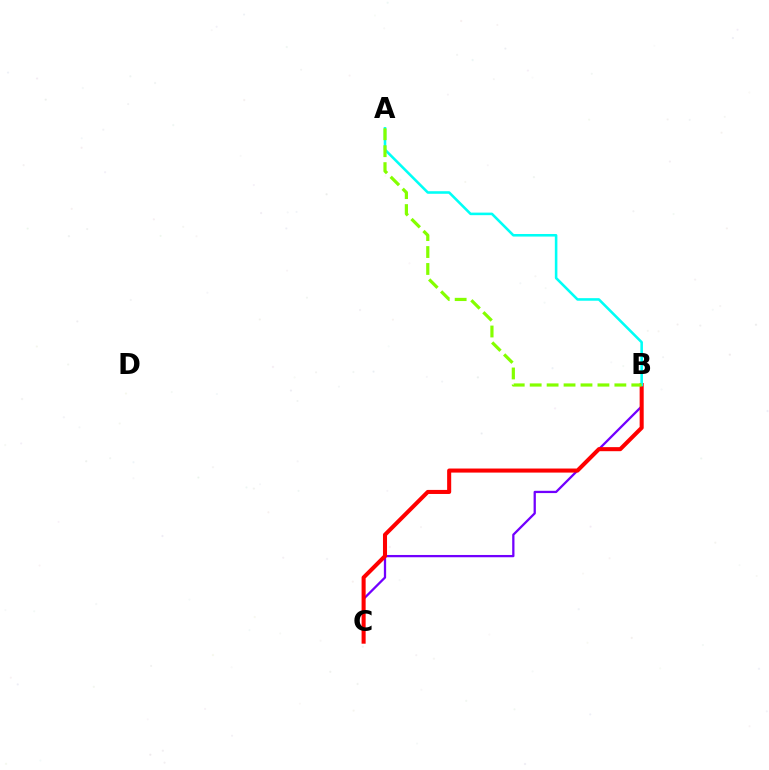{('B', 'C'): [{'color': '#7200ff', 'line_style': 'solid', 'thickness': 1.64}, {'color': '#ff0000', 'line_style': 'solid', 'thickness': 2.92}], ('A', 'B'): [{'color': '#00fff6', 'line_style': 'solid', 'thickness': 1.85}, {'color': '#84ff00', 'line_style': 'dashed', 'thickness': 2.3}]}